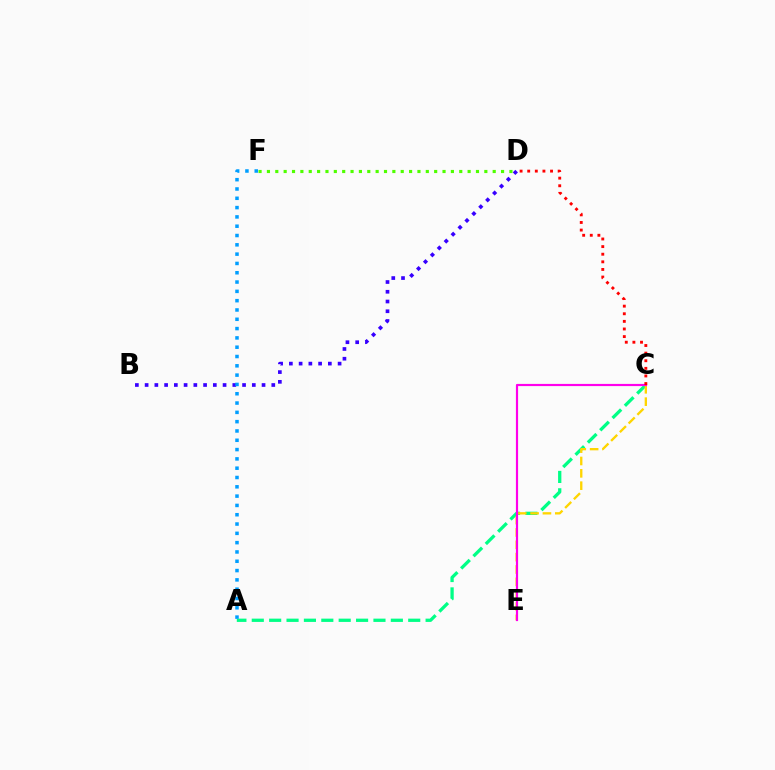{('A', 'C'): [{'color': '#00ff86', 'line_style': 'dashed', 'thickness': 2.36}], ('B', 'D'): [{'color': '#3700ff', 'line_style': 'dotted', 'thickness': 2.65}], ('D', 'F'): [{'color': '#4fff00', 'line_style': 'dotted', 'thickness': 2.27}], ('C', 'E'): [{'color': '#ffd500', 'line_style': 'dashed', 'thickness': 1.68}, {'color': '#ff00ed', 'line_style': 'solid', 'thickness': 1.57}], ('C', 'D'): [{'color': '#ff0000', 'line_style': 'dotted', 'thickness': 2.07}], ('A', 'F'): [{'color': '#009eff', 'line_style': 'dotted', 'thickness': 2.53}]}